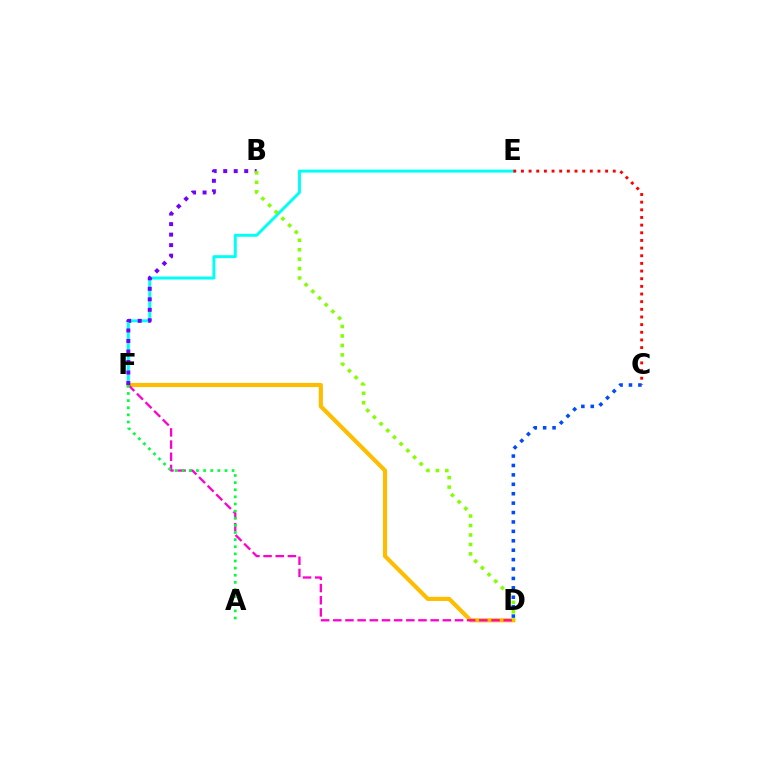{('D', 'F'): [{'color': '#ffbd00', 'line_style': 'solid', 'thickness': 2.98}, {'color': '#ff00cf', 'line_style': 'dashed', 'thickness': 1.65}], ('E', 'F'): [{'color': '#00fff6', 'line_style': 'solid', 'thickness': 2.13}], ('C', 'E'): [{'color': '#ff0000', 'line_style': 'dotted', 'thickness': 2.08}], ('A', 'F'): [{'color': '#00ff39', 'line_style': 'dotted', 'thickness': 1.94}], ('B', 'F'): [{'color': '#7200ff', 'line_style': 'dotted', 'thickness': 2.86}], ('C', 'D'): [{'color': '#004bff', 'line_style': 'dotted', 'thickness': 2.56}], ('B', 'D'): [{'color': '#84ff00', 'line_style': 'dotted', 'thickness': 2.57}]}